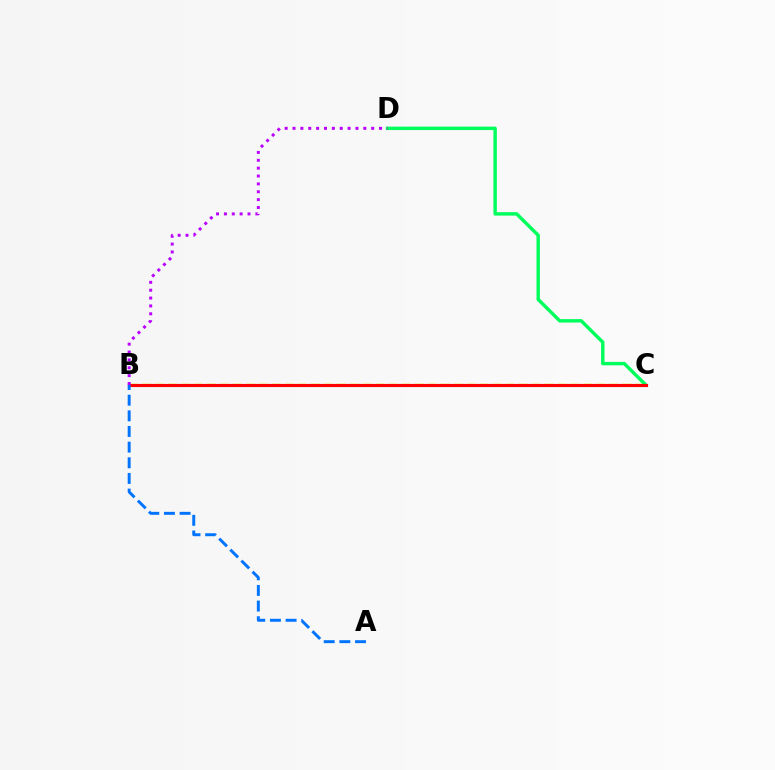{('B', 'C'): [{'color': '#d1ff00', 'line_style': 'dashed', 'thickness': 1.76}, {'color': '#ff0000', 'line_style': 'solid', 'thickness': 2.26}], ('C', 'D'): [{'color': '#00ff5c', 'line_style': 'solid', 'thickness': 2.47}], ('B', 'D'): [{'color': '#b900ff', 'line_style': 'dotted', 'thickness': 2.14}], ('A', 'B'): [{'color': '#0074ff', 'line_style': 'dashed', 'thickness': 2.13}]}